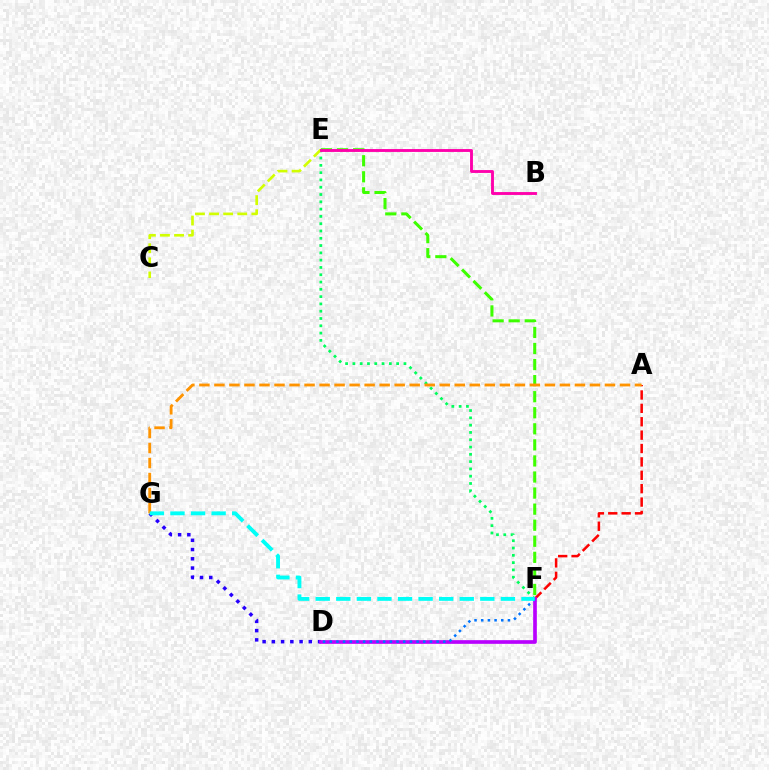{('E', 'F'): [{'color': '#00ff5c', 'line_style': 'dotted', 'thickness': 1.98}, {'color': '#3dff00', 'line_style': 'dashed', 'thickness': 2.18}], ('D', 'G'): [{'color': '#2500ff', 'line_style': 'dotted', 'thickness': 2.51}], ('A', 'F'): [{'color': '#ff0000', 'line_style': 'dashed', 'thickness': 1.82}], ('D', 'F'): [{'color': '#b900ff', 'line_style': 'solid', 'thickness': 2.64}, {'color': '#0074ff', 'line_style': 'dotted', 'thickness': 1.81}], ('A', 'G'): [{'color': '#ff9400', 'line_style': 'dashed', 'thickness': 2.04}], ('F', 'G'): [{'color': '#00fff6', 'line_style': 'dashed', 'thickness': 2.8}], ('C', 'E'): [{'color': '#d1ff00', 'line_style': 'dashed', 'thickness': 1.92}], ('B', 'E'): [{'color': '#ff00ac', 'line_style': 'solid', 'thickness': 2.07}]}